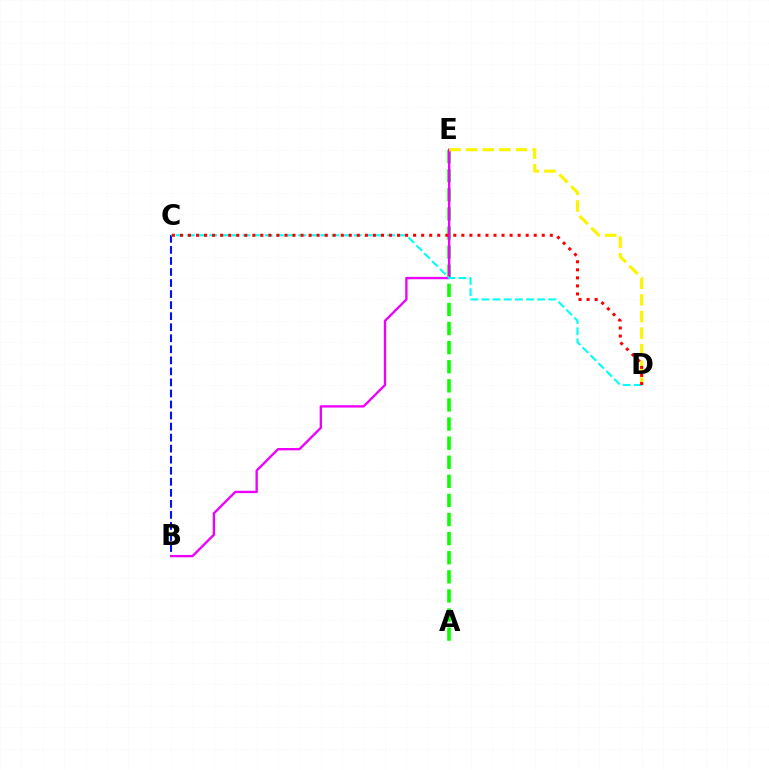{('A', 'E'): [{'color': '#08ff00', 'line_style': 'dashed', 'thickness': 2.59}], ('B', 'C'): [{'color': '#0010ff', 'line_style': 'dashed', 'thickness': 1.5}], ('B', 'E'): [{'color': '#ee00ff', 'line_style': 'solid', 'thickness': 1.69}], ('C', 'D'): [{'color': '#00fff6', 'line_style': 'dashed', 'thickness': 1.51}, {'color': '#ff0000', 'line_style': 'dotted', 'thickness': 2.18}], ('D', 'E'): [{'color': '#fcf500', 'line_style': 'dashed', 'thickness': 2.26}]}